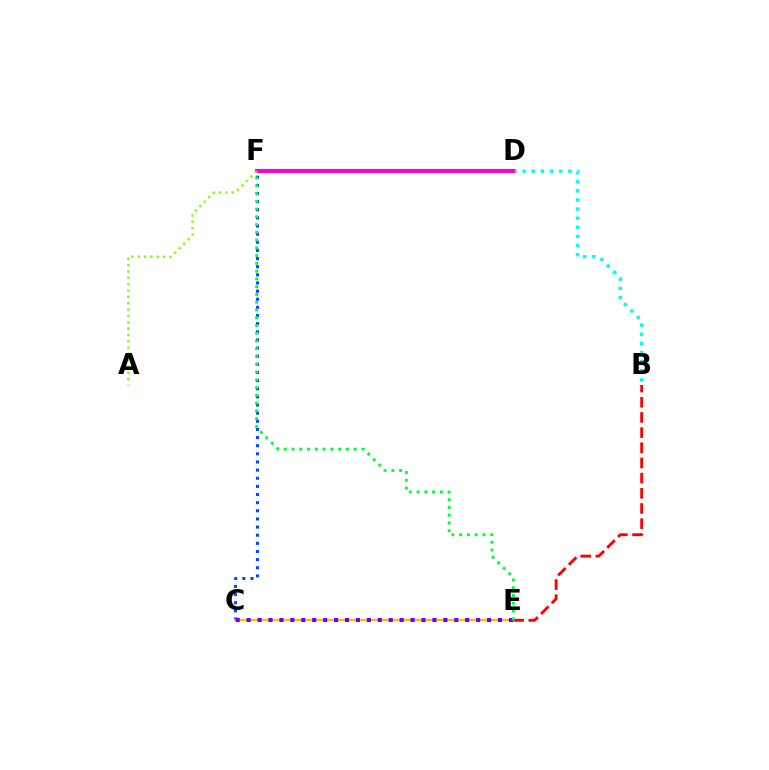{('C', 'F'): [{'color': '#004bff', 'line_style': 'dotted', 'thickness': 2.21}], ('C', 'E'): [{'color': '#ffbd00', 'line_style': 'solid', 'thickness': 1.61}, {'color': '#7200ff', 'line_style': 'dotted', 'thickness': 2.97}], ('B', 'D'): [{'color': '#00fff6', 'line_style': 'dotted', 'thickness': 2.48}], ('B', 'E'): [{'color': '#ff0000', 'line_style': 'dashed', 'thickness': 2.06}], ('D', 'F'): [{'color': '#ff00cf', 'line_style': 'solid', 'thickness': 2.95}], ('A', 'F'): [{'color': '#84ff00', 'line_style': 'dotted', 'thickness': 1.72}], ('E', 'F'): [{'color': '#00ff39', 'line_style': 'dotted', 'thickness': 2.11}]}